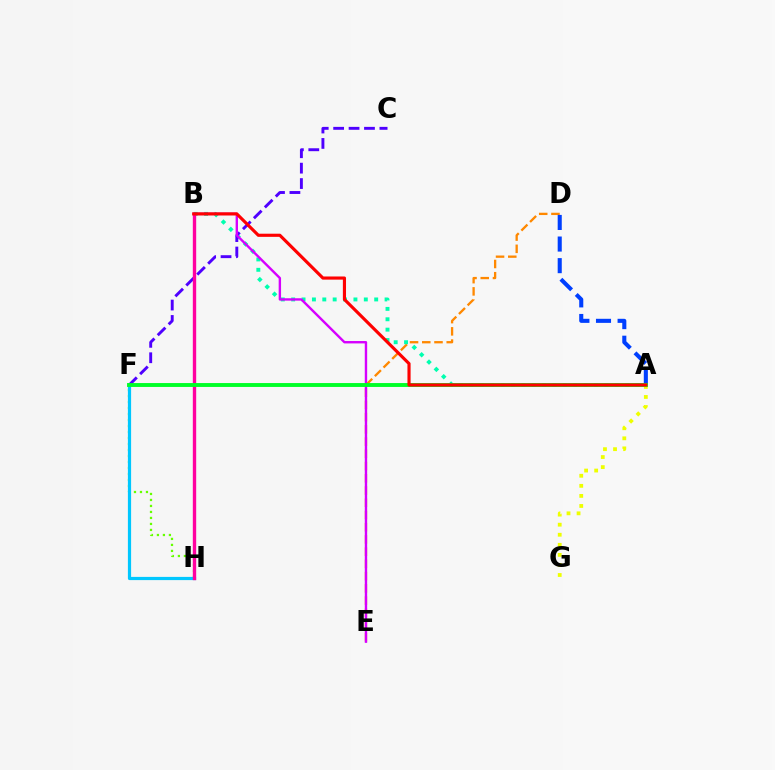{('F', 'H'): [{'color': '#66ff00', 'line_style': 'dotted', 'thickness': 1.63}, {'color': '#00c7ff', 'line_style': 'solid', 'thickness': 2.31}], ('A', 'G'): [{'color': '#eeff00', 'line_style': 'dotted', 'thickness': 2.73}], ('D', 'E'): [{'color': '#ff8800', 'line_style': 'dashed', 'thickness': 1.66}], ('A', 'B'): [{'color': '#00ffaf', 'line_style': 'dotted', 'thickness': 2.82}, {'color': '#ff0000', 'line_style': 'solid', 'thickness': 2.26}], ('C', 'F'): [{'color': '#4f00ff', 'line_style': 'dashed', 'thickness': 2.09}], ('A', 'D'): [{'color': '#003fff', 'line_style': 'dashed', 'thickness': 2.93}], ('B', 'E'): [{'color': '#d600ff', 'line_style': 'solid', 'thickness': 1.72}], ('B', 'H'): [{'color': '#ff00a0', 'line_style': 'solid', 'thickness': 2.42}], ('A', 'F'): [{'color': '#00ff27', 'line_style': 'solid', 'thickness': 2.8}]}